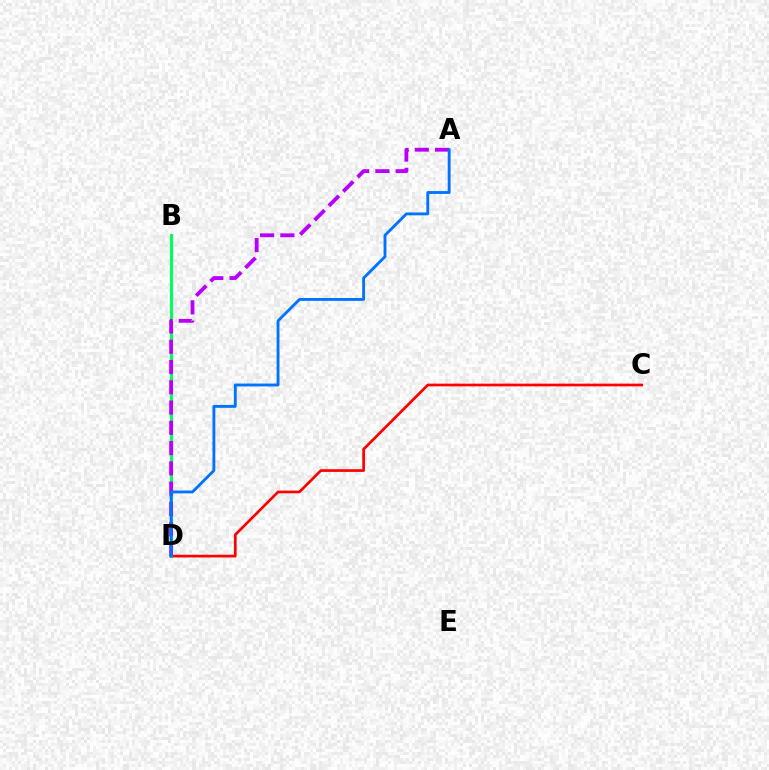{('B', 'D'): [{'color': '#d1ff00', 'line_style': 'dashed', 'thickness': 2.02}, {'color': '#00ff5c', 'line_style': 'solid', 'thickness': 2.22}], ('C', 'D'): [{'color': '#ff0000', 'line_style': 'solid', 'thickness': 1.94}], ('A', 'D'): [{'color': '#b900ff', 'line_style': 'dashed', 'thickness': 2.75}, {'color': '#0074ff', 'line_style': 'solid', 'thickness': 2.06}]}